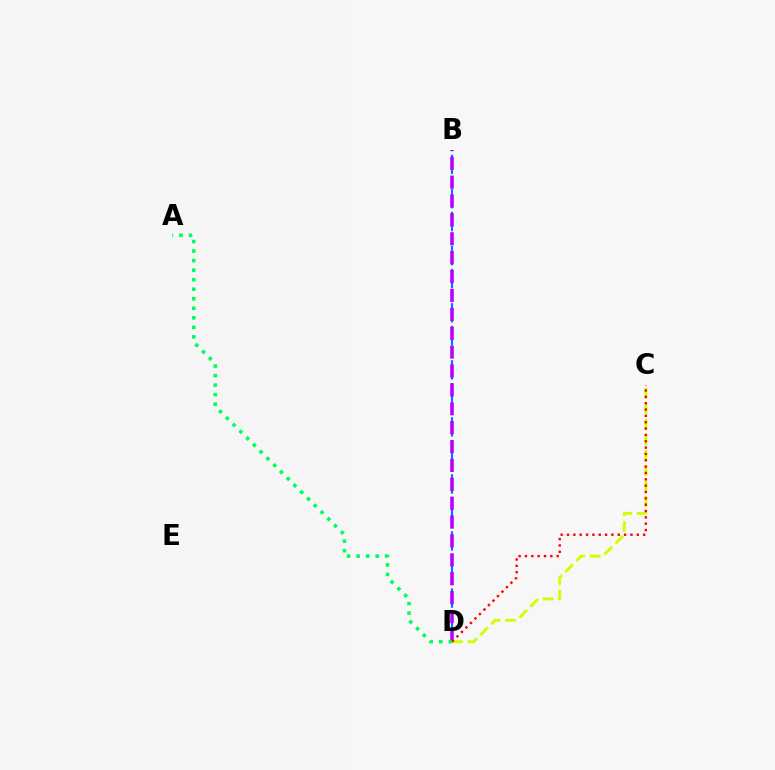{('B', 'D'): [{'color': '#0074ff', 'line_style': 'dashed', 'thickness': 1.55}, {'color': '#b900ff', 'line_style': 'dashed', 'thickness': 2.57}], ('C', 'D'): [{'color': '#d1ff00', 'line_style': 'dashed', 'thickness': 2.1}, {'color': '#ff0000', 'line_style': 'dotted', 'thickness': 1.72}], ('A', 'D'): [{'color': '#00ff5c', 'line_style': 'dotted', 'thickness': 2.59}]}